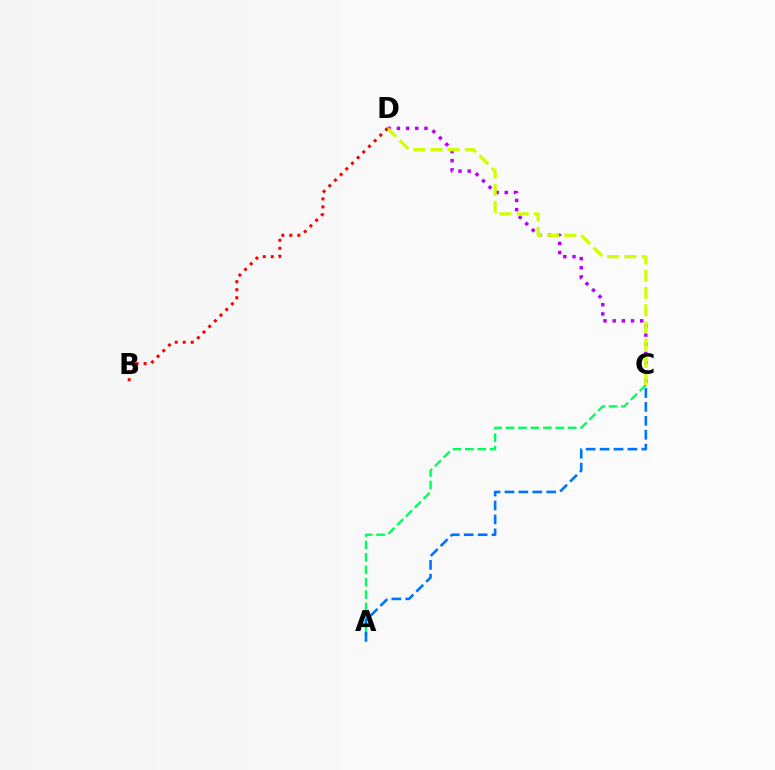{('C', 'D'): [{'color': '#b900ff', 'line_style': 'dotted', 'thickness': 2.49}, {'color': '#d1ff00', 'line_style': 'dashed', 'thickness': 2.34}], ('A', 'C'): [{'color': '#00ff5c', 'line_style': 'dashed', 'thickness': 1.69}, {'color': '#0074ff', 'line_style': 'dashed', 'thickness': 1.89}], ('B', 'D'): [{'color': '#ff0000', 'line_style': 'dotted', 'thickness': 2.17}]}